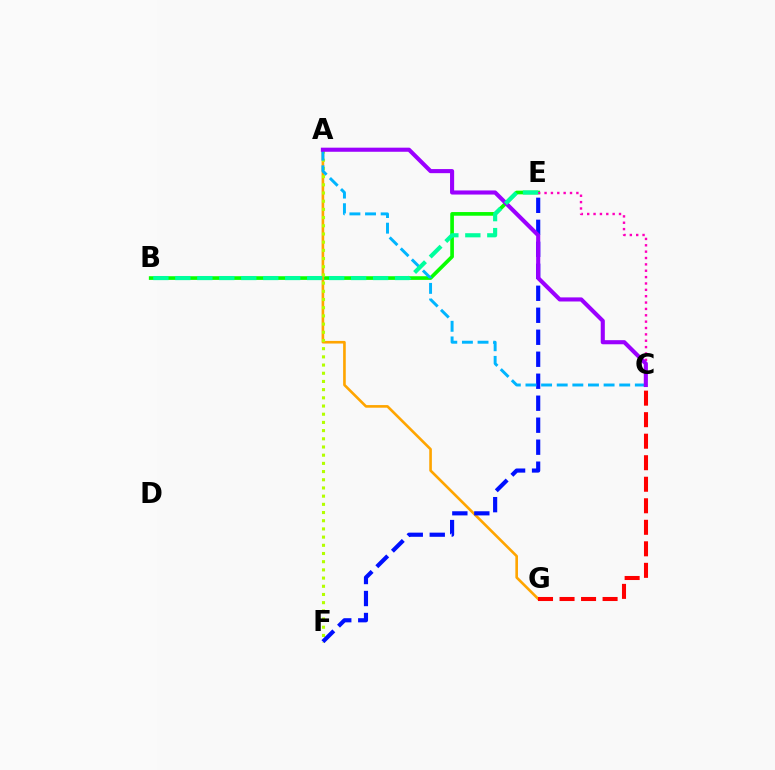{('B', 'E'): [{'color': '#08ff00', 'line_style': 'solid', 'thickness': 2.64}, {'color': '#00ff9d', 'line_style': 'dashed', 'thickness': 2.99}], ('C', 'E'): [{'color': '#ff00bd', 'line_style': 'dotted', 'thickness': 1.73}], ('A', 'G'): [{'color': '#ffa500', 'line_style': 'solid', 'thickness': 1.89}], ('A', 'F'): [{'color': '#b3ff00', 'line_style': 'dotted', 'thickness': 2.23}], ('E', 'F'): [{'color': '#0010ff', 'line_style': 'dashed', 'thickness': 2.99}], ('A', 'C'): [{'color': '#00b5ff', 'line_style': 'dashed', 'thickness': 2.12}, {'color': '#9b00ff', 'line_style': 'solid', 'thickness': 2.95}], ('C', 'G'): [{'color': '#ff0000', 'line_style': 'dashed', 'thickness': 2.92}]}